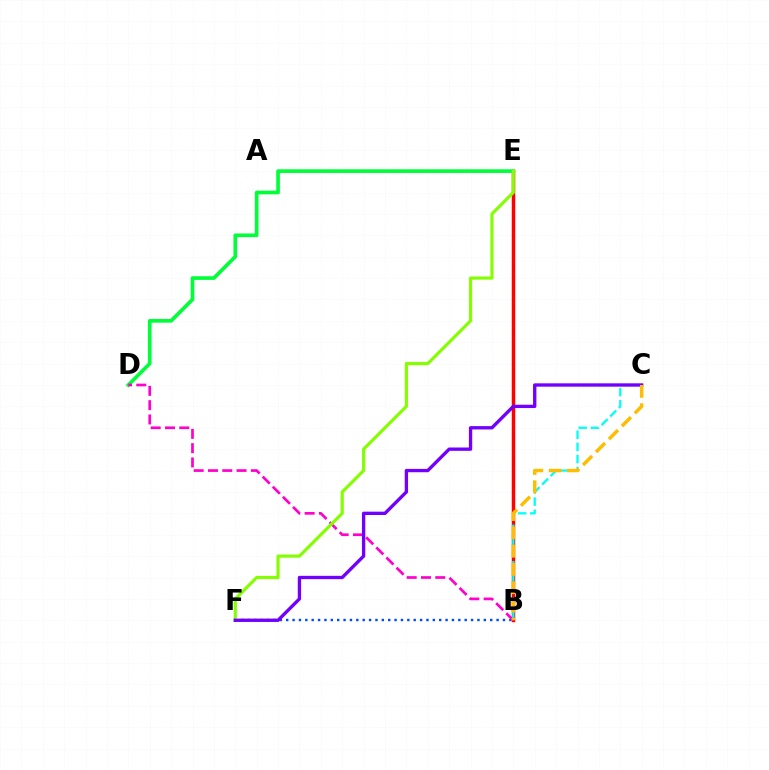{('B', 'F'): [{'color': '#004bff', 'line_style': 'dotted', 'thickness': 1.73}], ('B', 'E'): [{'color': '#ff0000', 'line_style': 'solid', 'thickness': 2.5}], ('D', 'E'): [{'color': '#00ff39', 'line_style': 'solid', 'thickness': 2.64}], ('B', 'D'): [{'color': '#ff00cf', 'line_style': 'dashed', 'thickness': 1.94}], ('B', 'C'): [{'color': '#00fff6', 'line_style': 'dashed', 'thickness': 1.65}, {'color': '#ffbd00', 'line_style': 'dashed', 'thickness': 2.49}], ('E', 'F'): [{'color': '#84ff00', 'line_style': 'solid', 'thickness': 2.26}], ('C', 'F'): [{'color': '#7200ff', 'line_style': 'solid', 'thickness': 2.4}]}